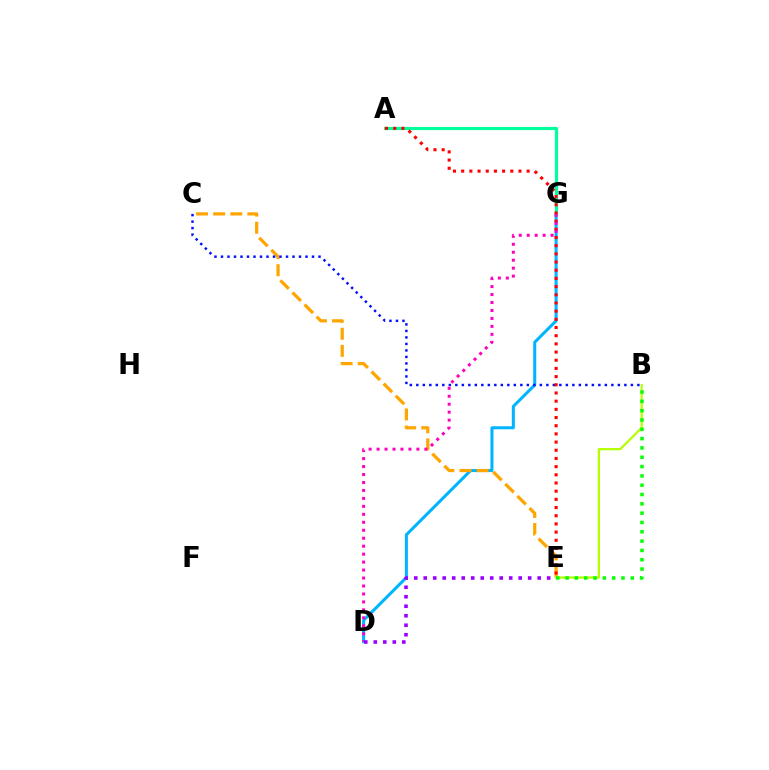{('D', 'G'): [{'color': '#00b5ff', 'line_style': 'solid', 'thickness': 2.18}, {'color': '#ff00bd', 'line_style': 'dotted', 'thickness': 2.16}], ('A', 'G'): [{'color': '#00ff9d', 'line_style': 'solid', 'thickness': 2.27}], ('C', 'E'): [{'color': '#ffa500', 'line_style': 'dashed', 'thickness': 2.32}], ('B', 'C'): [{'color': '#0010ff', 'line_style': 'dotted', 'thickness': 1.77}], ('A', 'E'): [{'color': '#ff0000', 'line_style': 'dotted', 'thickness': 2.22}], ('B', 'E'): [{'color': '#b3ff00', 'line_style': 'solid', 'thickness': 1.59}, {'color': '#08ff00', 'line_style': 'dotted', 'thickness': 2.53}], ('D', 'E'): [{'color': '#9b00ff', 'line_style': 'dotted', 'thickness': 2.58}]}